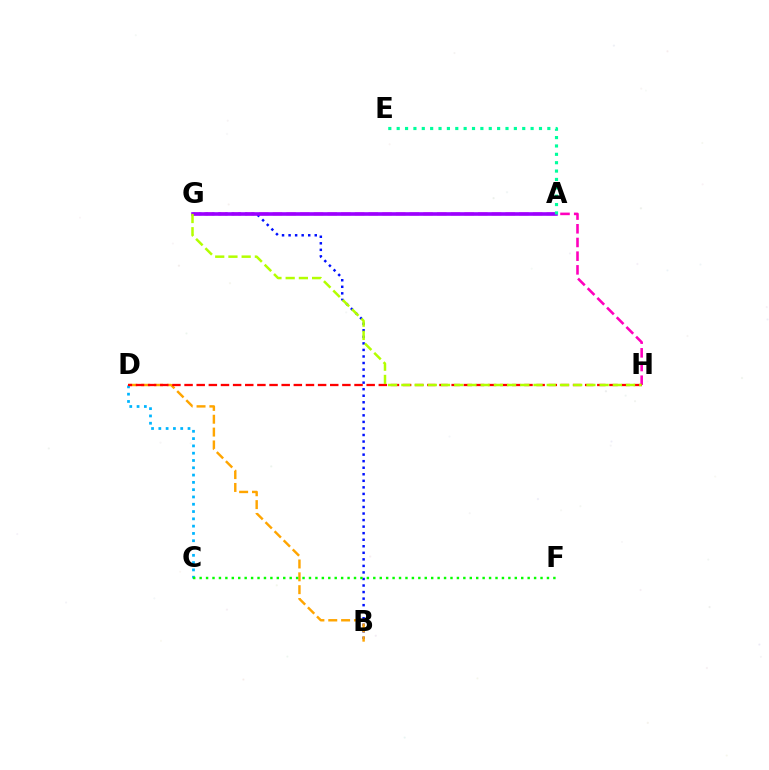{('B', 'G'): [{'color': '#0010ff', 'line_style': 'dotted', 'thickness': 1.78}], ('G', 'H'): [{'color': '#ff00bd', 'line_style': 'dashed', 'thickness': 1.86}, {'color': '#b3ff00', 'line_style': 'dashed', 'thickness': 1.8}], ('A', 'G'): [{'color': '#9b00ff', 'line_style': 'solid', 'thickness': 2.6}], ('B', 'D'): [{'color': '#ffa500', 'line_style': 'dashed', 'thickness': 1.75}], ('A', 'E'): [{'color': '#00ff9d', 'line_style': 'dotted', 'thickness': 2.27}], ('C', 'D'): [{'color': '#00b5ff', 'line_style': 'dotted', 'thickness': 1.98}], ('D', 'H'): [{'color': '#ff0000', 'line_style': 'dashed', 'thickness': 1.65}], ('C', 'F'): [{'color': '#08ff00', 'line_style': 'dotted', 'thickness': 1.75}]}